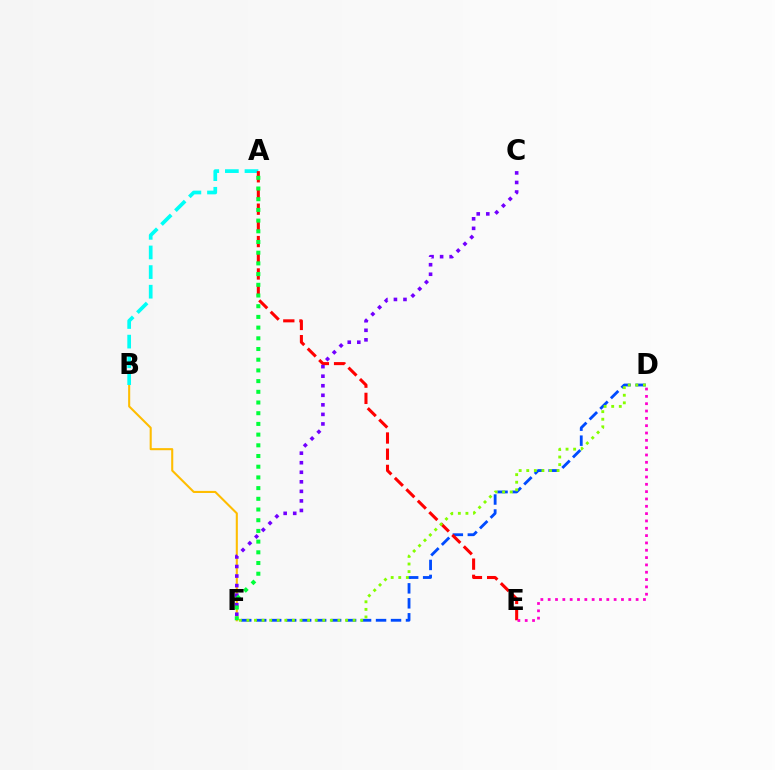{('B', 'F'): [{'color': '#ffbd00', 'line_style': 'solid', 'thickness': 1.5}], ('D', 'F'): [{'color': '#004bff', 'line_style': 'dashed', 'thickness': 2.03}, {'color': '#84ff00', 'line_style': 'dotted', 'thickness': 2.06}], ('A', 'B'): [{'color': '#00fff6', 'line_style': 'dashed', 'thickness': 2.67}], ('A', 'E'): [{'color': '#ff0000', 'line_style': 'dashed', 'thickness': 2.2}], ('C', 'F'): [{'color': '#7200ff', 'line_style': 'dotted', 'thickness': 2.59}], ('A', 'F'): [{'color': '#00ff39', 'line_style': 'dotted', 'thickness': 2.91}], ('D', 'E'): [{'color': '#ff00cf', 'line_style': 'dotted', 'thickness': 1.99}]}